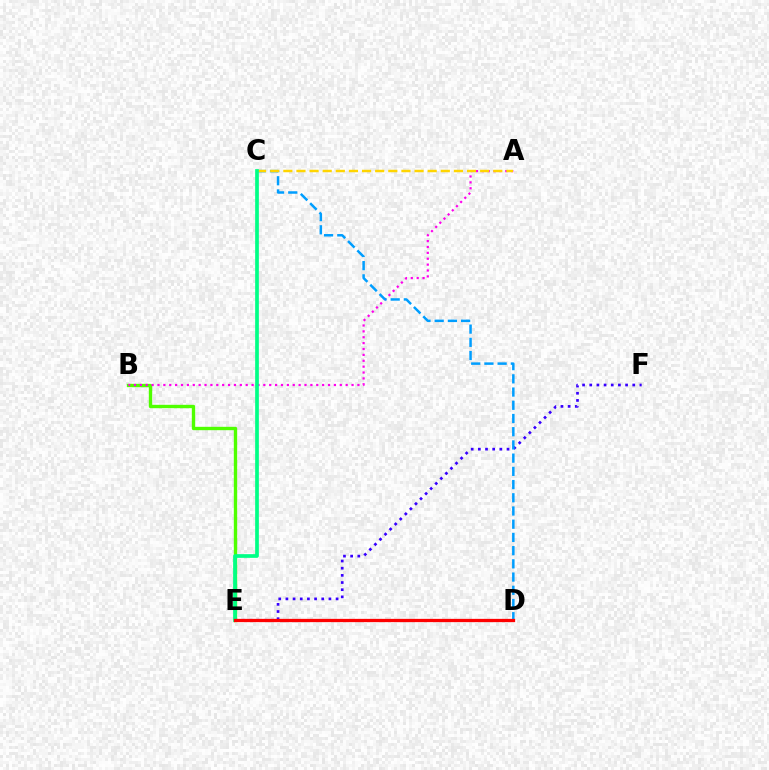{('B', 'E'): [{'color': '#4fff00', 'line_style': 'solid', 'thickness': 2.42}], ('A', 'B'): [{'color': '#ff00ed', 'line_style': 'dotted', 'thickness': 1.6}], ('E', 'F'): [{'color': '#3700ff', 'line_style': 'dotted', 'thickness': 1.95}], ('C', 'D'): [{'color': '#009eff', 'line_style': 'dashed', 'thickness': 1.8}], ('A', 'C'): [{'color': '#ffd500', 'line_style': 'dashed', 'thickness': 1.78}], ('C', 'E'): [{'color': '#00ff86', 'line_style': 'solid', 'thickness': 2.66}], ('D', 'E'): [{'color': '#ff0000', 'line_style': 'solid', 'thickness': 2.36}]}